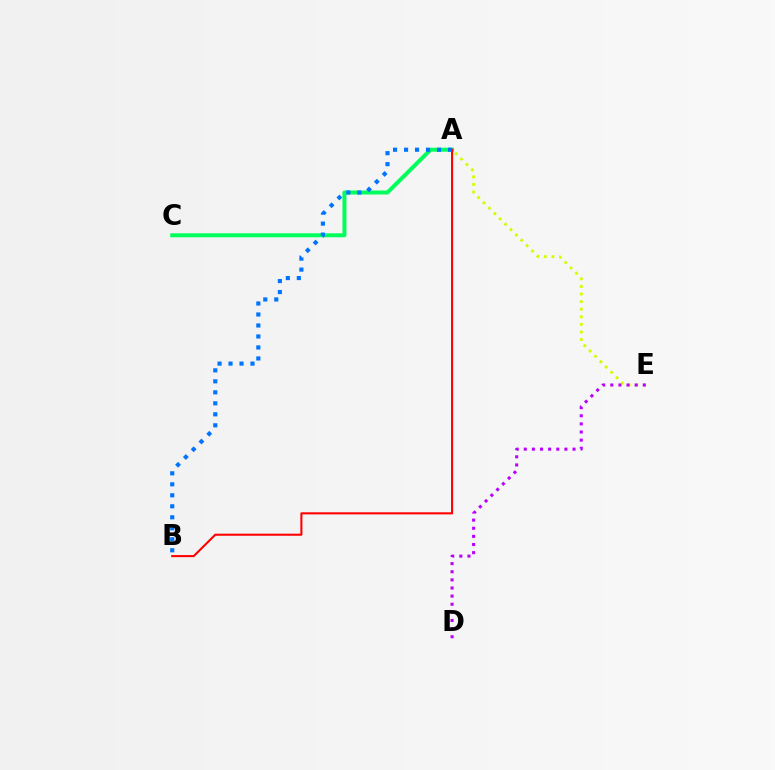{('A', 'E'): [{'color': '#d1ff00', 'line_style': 'dotted', 'thickness': 2.06}], ('D', 'E'): [{'color': '#b900ff', 'line_style': 'dotted', 'thickness': 2.21}], ('A', 'C'): [{'color': '#00ff5c', 'line_style': 'solid', 'thickness': 2.87}], ('A', 'B'): [{'color': '#ff0000', 'line_style': 'solid', 'thickness': 1.5}, {'color': '#0074ff', 'line_style': 'dotted', 'thickness': 2.99}]}